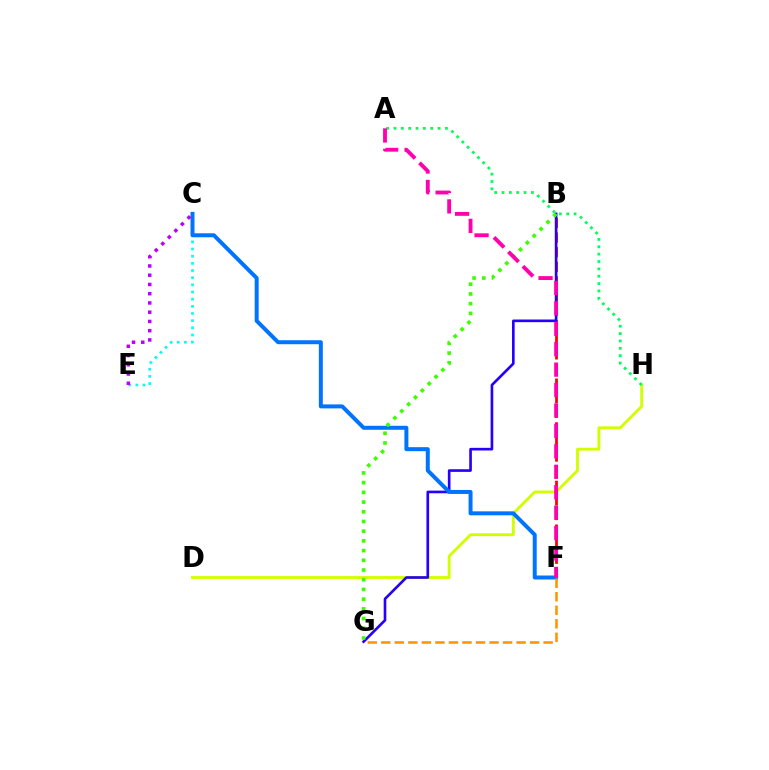{('C', 'E'): [{'color': '#00fff6', 'line_style': 'dotted', 'thickness': 1.95}, {'color': '#b900ff', 'line_style': 'dotted', 'thickness': 2.51}], ('B', 'F'): [{'color': '#ff0000', 'line_style': 'dashed', 'thickness': 1.98}], ('D', 'H'): [{'color': '#d1ff00', 'line_style': 'solid', 'thickness': 2.06}], ('B', 'G'): [{'color': '#2500ff', 'line_style': 'solid', 'thickness': 1.91}, {'color': '#3dff00', 'line_style': 'dotted', 'thickness': 2.64}], ('C', 'F'): [{'color': '#0074ff', 'line_style': 'solid', 'thickness': 2.87}], ('A', 'H'): [{'color': '#00ff5c', 'line_style': 'dotted', 'thickness': 2.0}], ('A', 'F'): [{'color': '#ff00ac', 'line_style': 'dashed', 'thickness': 2.78}], ('F', 'G'): [{'color': '#ff9400', 'line_style': 'dashed', 'thickness': 1.84}]}